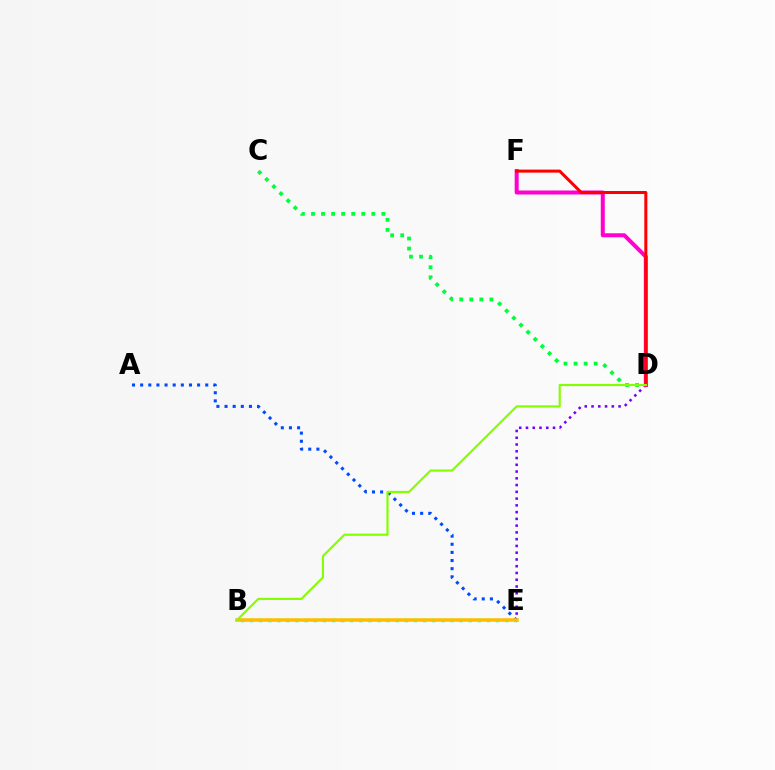{('B', 'E'): [{'color': '#00fff6', 'line_style': 'dotted', 'thickness': 2.48}, {'color': '#ffbd00', 'line_style': 'solid', 'thickness': 2.55}], ('D', 'E'): [{'color': '#7200ff', 'line_style': 'dotted', 'thickness': 1.84}], ('A', 'E'): [{'color': '#004bff', 'line_style': 'dotted', 'thickness': 2.21}], ('C', 'D'): [{'color': '#00ff39', 'line_style': 'dotted', 'thickness': 2.73}], ('D', 'F'): [{'color': '#ff00cf', 'line_style': 'solid', 'thickness': 2.88}, {'color': '#ff0000', 'line_style': 'solid', 'thickness': 2.18}], ('B', 'D'): [{'color': '#84ff00', 'line_style': 'solid', 'thickness': 1.56}]}